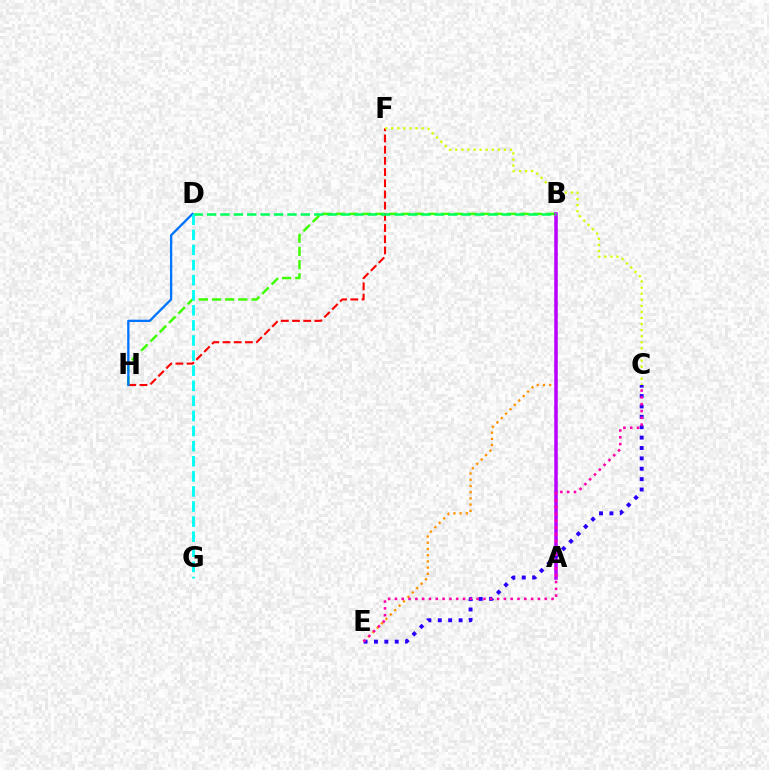{('B', 'E'): [{'color': '#ff9400', 'line_style': 'dotted', 'thickness': 1.69}], ('F', 'H'): [{'color': '#ff0000', 'line_style': 'dashed', 'thickness': 1.52}], ('B', 'H'): [{'color': '#3dff00', 'line_style': 'dashed', 'thickness': 1.79}], ('D', 'H'): [{'color': '#0074ff', 'line_style': 'solid', 'thickness': 1.66}], ('A', 'B'): [{'color': '#b900ff', 'line_style': 'solid', 'thickness': 2.53}], ('C', 'E'): [{'color': '#2500ff', 'line_style': 'dotted', 'thickness': 2.82}, {'color': '#ff00ac', 'line_style': 'dotted', 'thickness': 1.85}], ('B', 'D'): [{'color': '#00ff5c', 'line_style': 'dashed', 'thickness': 1.82}], ('C', 'F'): [{'color': '#d1ff00', 'line_style': 'dotted', 'thickness': 1.65}], ('D', 'G'): [{'color': '#00fff6', 'line_style': 'dashed', 'thickness': 2.05}]}